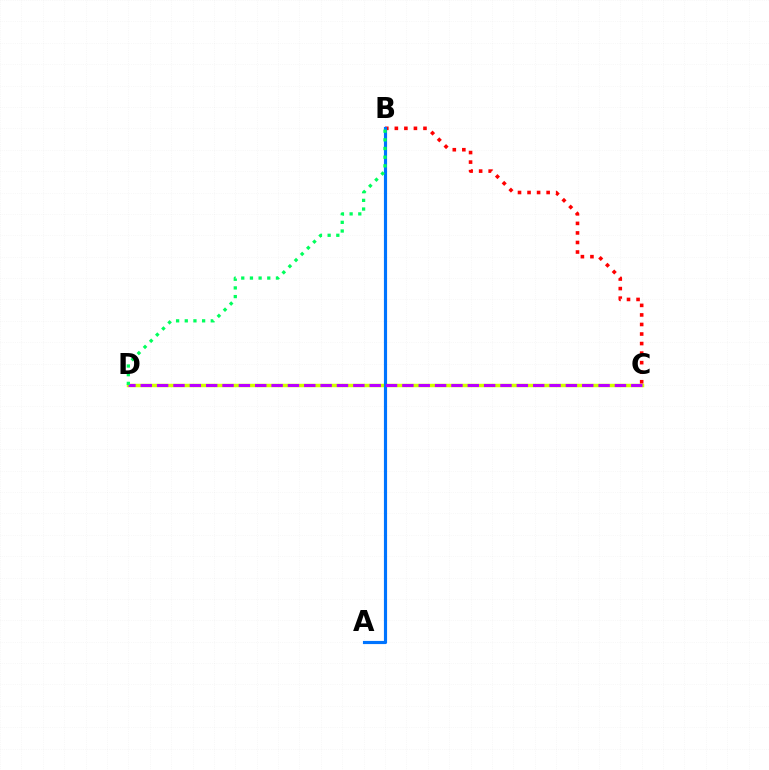{('C', 'D'): [{'color': '#d1ff00', 'line_style': 'solid', 'thickness': 2.5}, {'color': '#b900ff', 'line_style': 'dashed', 'thickness': 2.22}], ('B', 'C'): [{'color': '#ff0000', 'line_style': 'dotted', 'thickness': 2.59}], ('A', 'B'): [{'color': '#0074ff', 'line_style': 'solid', 'thickness': 2.27}], ('B', 'D'): [{'color': '#00ff5c', 'line_style': 'dotted', 'thickness': 2.36}]}